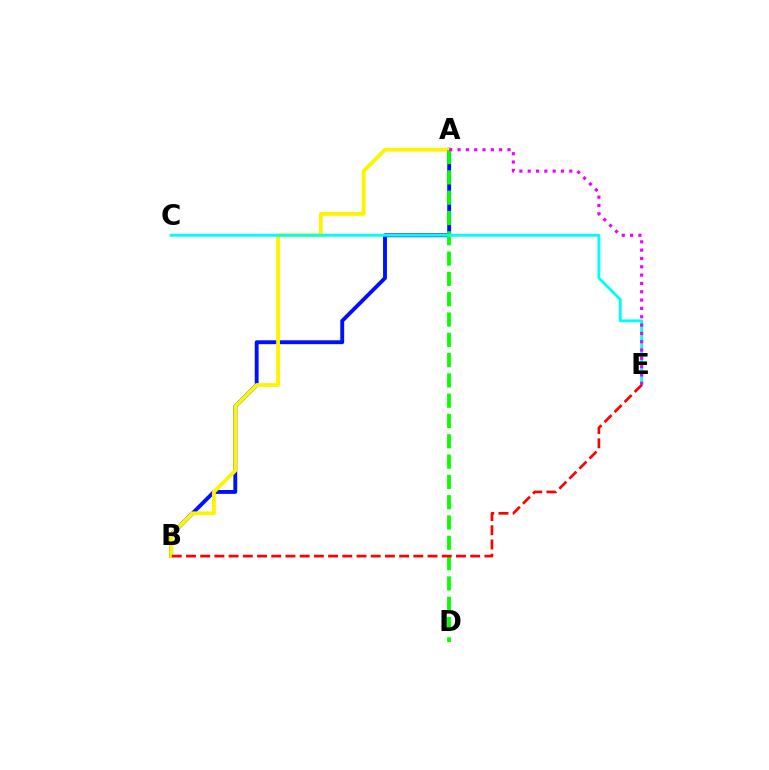{('A', 'B'): [{'color': '#0010ff', 'line_style': 'solid', 'thickness': 2.79}, {'color': '#fcf500', 'line_style': 'solid', 'thickness': 2.75}], ('A', 'D'): [{'color': '#08ff00', 'line_style': 'dashed', 'thickness': 2.76}], ('C', 'E'): [{'color': '#00fff6', 'line_style': 'solid', 'thickness': 2.07}], ('B', 'E'): [{'color': '#ff0000', 'line_style': 'dashed', 'thickness': 1.93}], ('A', 'E'): [{'color': '#ee00ff', 'line_style': 'dotted', 'thickness': 2.26}]}